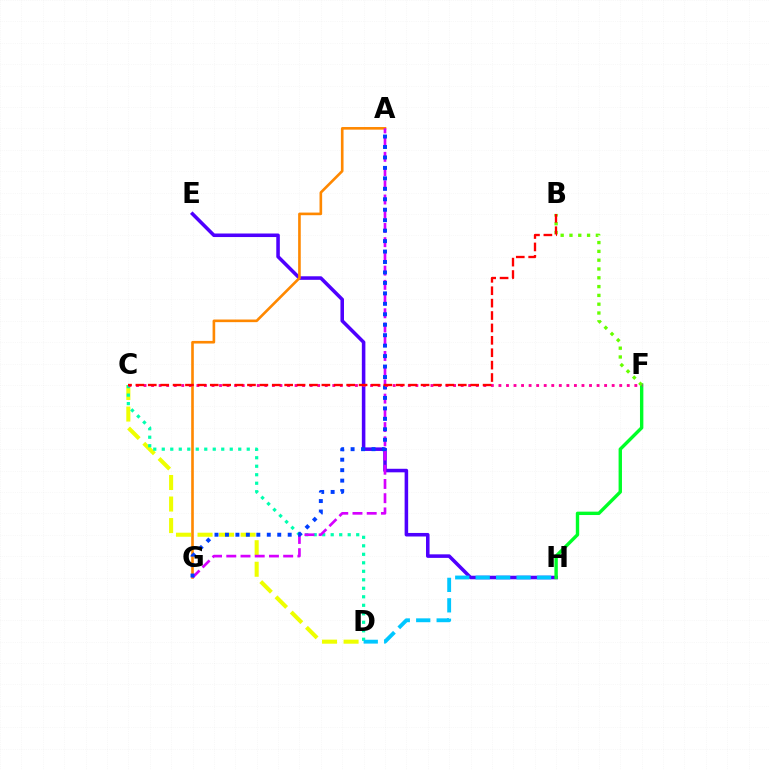{('E', 'H'): [{'color': '#4f00ff', 'line_style': 'solid', 'thickness': 2.55}], ('C', 'D'): [{'color': '#eeff00', 'line_style': 'dashed', 'thickness': 2.93}, {'color': '#00ffaf', 'line_style': 'dotted', 'thickness': 2.31}], ('A', 'G'): [{'color': '#ff8800', 'line_style': 'solid', 'thickness': 1.89}, {'color': '#d600ff', 'line_style': 'dashed', 'thickness': 1.93}, {'color': '#003fff', 'line_style': 'dotted', 'thickness': 2.84}], ('F', 'H'): [{'color': '#00ff27', 'line_style': 'solid', 'thickness': 2.44}], ('B', 'F'): [{'color': '#66ff00', 'line_style': 'dotted', 'thickness': 2.39}], ('C', 'F'): [{'color': '#ff00a0', 'line_style': 'dotted', 'thickness': 2.05}], ('D', 'H'): [{'color': '#00c7ff', 'line_style': 'dashed', 'thickness': 2.78}], ('B', 'C'): [{'color': '#ff0000', 'line_style': 'dashed', 'thickness': 1.68}]}